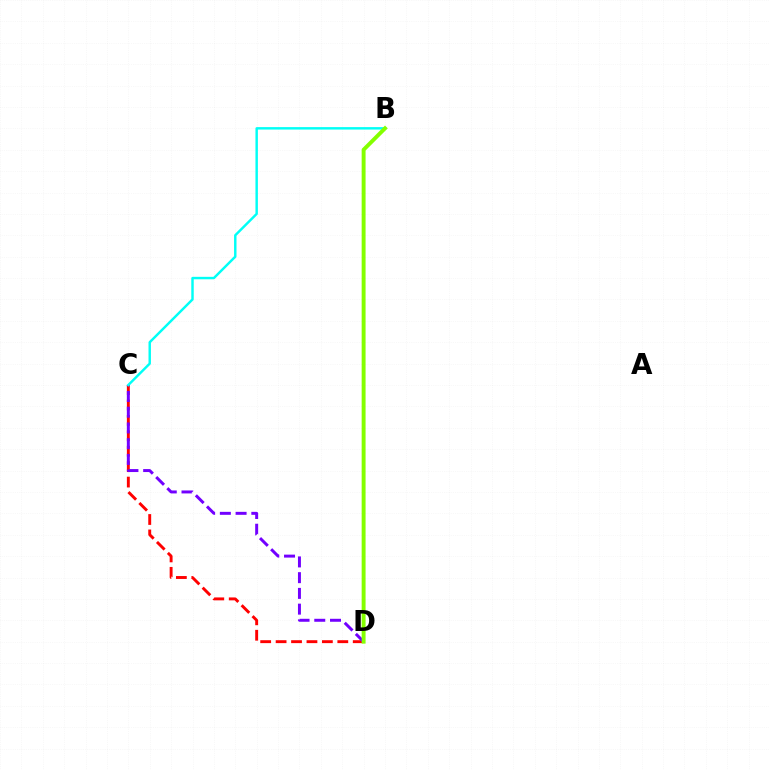{('C', 'D'): [{'color': '#ff0000', 'line_style': 'dashed', 'thickness': 2.1}, {'color': '#7200ff', 'line_style': 'dashed', 'thickness': 2.14}], ('B', 'C'): [{'color': '#00fff6', 'line_style': 'solid', 'thickness': 1.76}], ('B', 'D'): [{'color': '#84ff00', 'line_style': 'solid', 'thickness': 2.82}]}